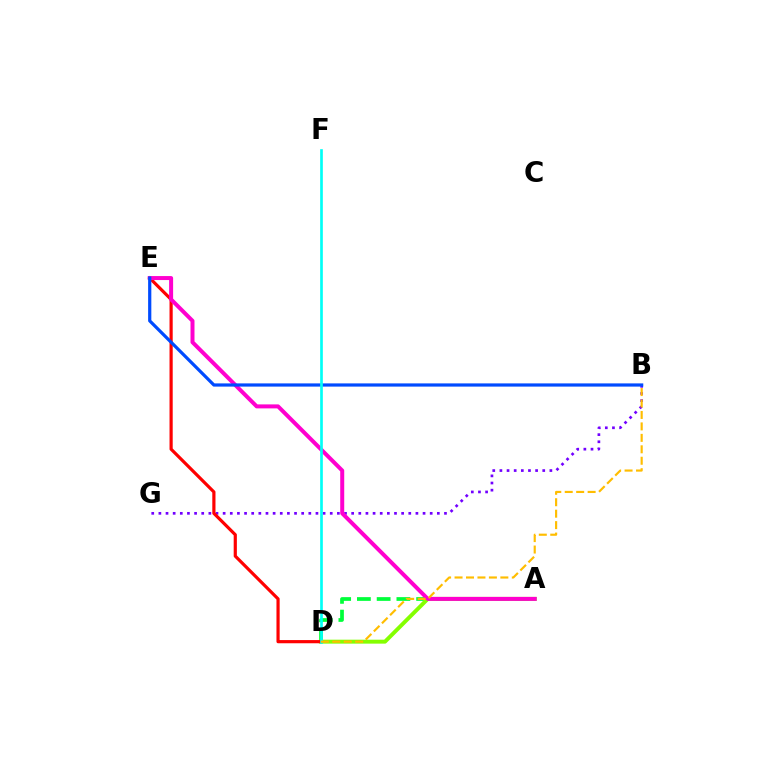{('B', 'G'): [{'color': '#7200ff', 'line_style': 'dotted', 'thickness': 1.94}], ('A', 'D'): [{'color': '#00ff39', 'line_style': 'dashed', 'thickness': 2.68}, {'color': '#84ff00', 'line_style': 'solid', 'thickness': 2.83}], ('D', 'E'): [{'color': '#ff0000', 'line_style': 'solid', 'thickness': 2.29}], ('A', 'E'): [{'color': '#ff00cf', 'line_style': 'solid', 'thickness': 2.88}], ('B', 'E'): [{'color': '#004bff', 'line_style': 'solid', 'thickness': 2.31}], ('D', 'F'): [{'color': '#00fff6', 'line_style': 'solid', 'thickness': 1.92}], ('B', 'D'): [{'color': '#ffbd00', 'line_style': 'dashed', 'thickness': 1.56}]}